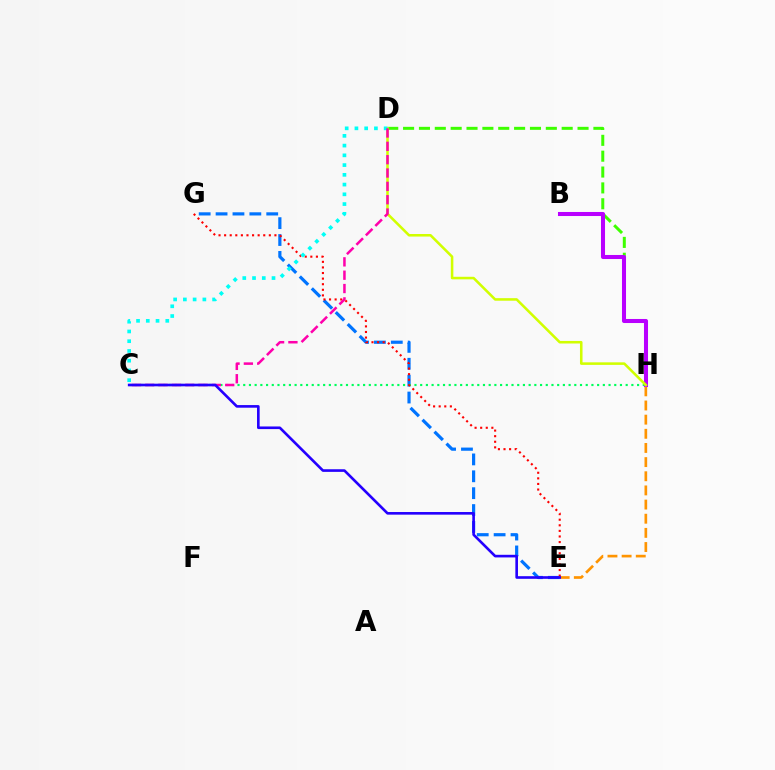{('E', 'G'): [{'color': '#0074ff', 'line_style': 'dashed', 'thickness': 2.29}, {'color': '#ff0000', 'line_style': 'dotted', 'thickness': 1.52}], ('D', 'H'): [{'color': '#3dff00', 'line_style': 'dashed', 'thickness': 2.15}, {'color': '#d1ff00', 'line_style': 'solid', 'thickness': 1.84}], ('E', 'H'): [{'color': '#ff9400', 'line_style': 'dashed', 'thickness': 1.92}], ('C', 'H'): [{'color': '#00ff5c', 'line_style': 'dotted', 'thickness': 1.55}], ('B', 'H'): [{'color': '#b900ff', 'line_style': 'solid', 'thickness': 2.91}], ('C', 'D'): [{'color': '#00fff6', 'line_style': 'dotted', 'thickness': 2.65}, {'color': '#ff00ac', 'line_style': 'dashed', 'thickness': 1.81}], ('C', 'E'): [{'color': '#2500ff', 'line_style': 'solid', 'thickness': 1.89}]}